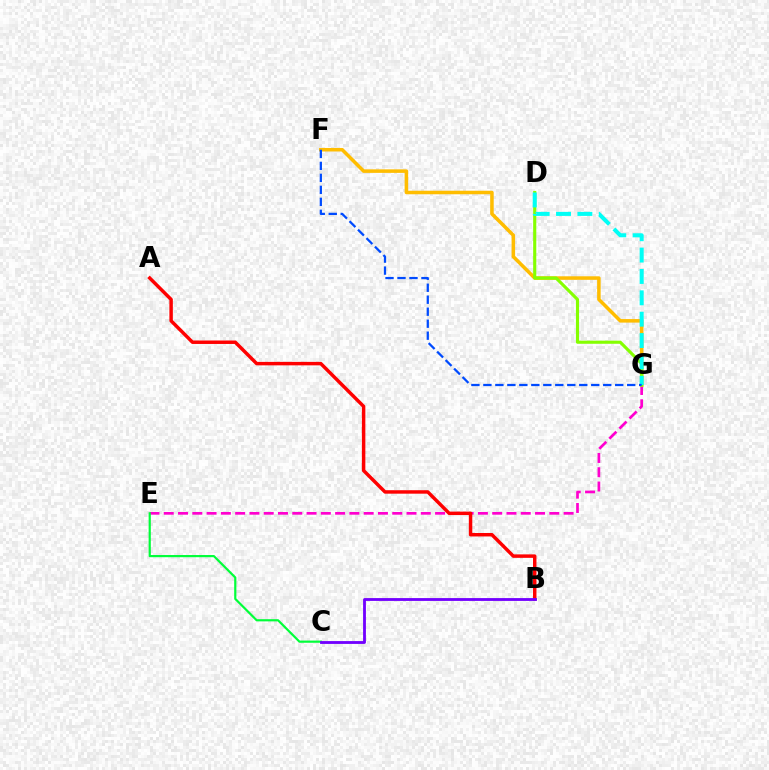{('E', 'G'): [{'color': '#ff00cf', 'line_style': 'dashed', 'thickness': 1.94}], ('F', 'G'): [{'color': '#ffbd00', 'line_style': 'solid', 'thickness': 2.54}, {'color': '#004bff', 'line_style': 'dashed', 'thickness': 1.63}], ('D', 'G'): [{'color': '#84ff00', 'line_style': 'solid', 'thickness': 2.25}, {'color': '#00fff6', 'line_style': 'dashed', 'thickness': 2.9}], ('A', 'B'): [{'color': '#ff0000', 'line_style': 'solid', 'thickness': 2.49}], ('C', 'E'): [{'color': '#00ff39', 'line_style': 'solid', 'thickness': 1.58}], ('B', 'C'): [{'color': '#7200ff', 'line_style': 'solid', 'thickness': 2.04}]}